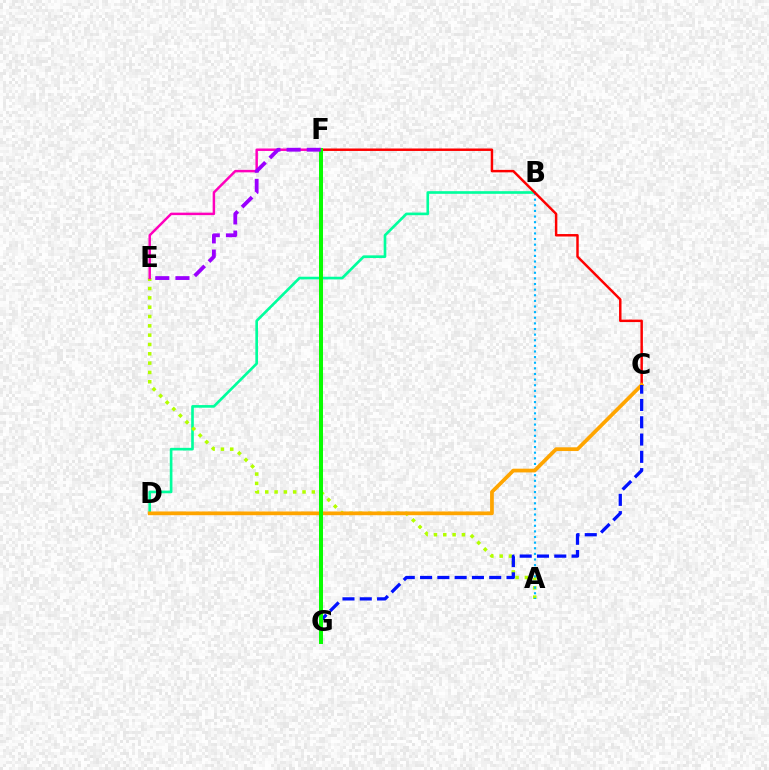{('B', 'D'): [{'color': '#00ff9d', 'line_style': 'solid', 'thickness': 1.91}], ('A', 'E'): [{'color': '#b3ff00', 'line_style': 'dotted', 'thickness': 2.53}], ('A', 'B'): [{'color': '#00b5ff', 'line_style': 'dotted', 'thickness': 1.53}], ('C', 'F'): [{'color': '#ff0000', 'line_style': 'solid', 'thickness': 1.77}], ('C', 'D'): [{'color': '#ffa500', 'line_style': 'solid', 'thickness': 2.69}], ('C', 'G'): [{'color': '#0010ff', 'line_style': 'dashed', 'thickness': 2.35}], ('E', 'F'): [{'color': '#ff00bd', 'line_style': 'solid', 'thickness': 1.78}, {'color': '#9b00ff', 'line_style': 'dashed', 'thickness': 2.74}], ('F', 'G'): [{'color': '#08ff00', 'line_style': 'solid', 'thickness': 2.87}]}